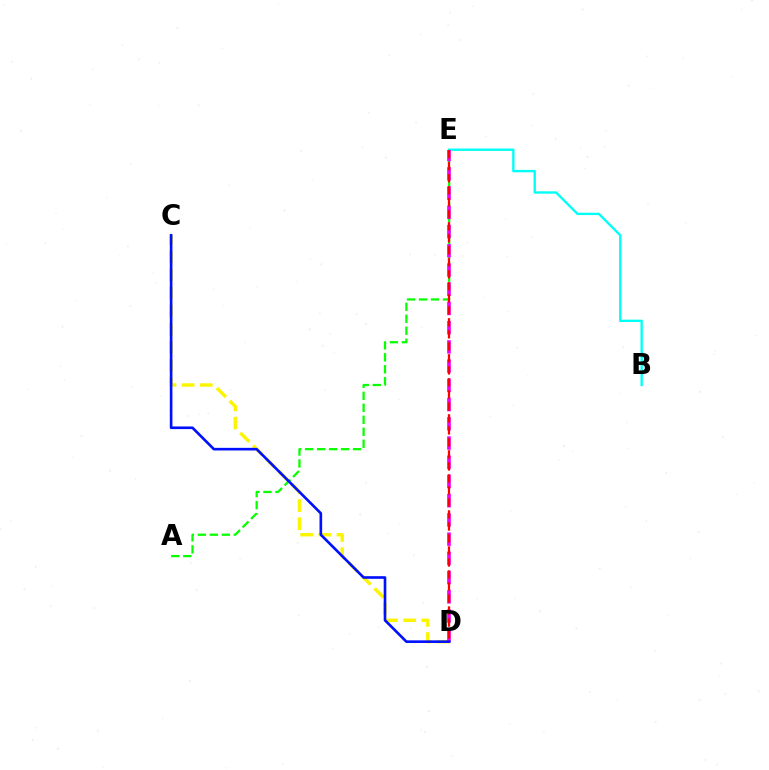{('C', 'D'): [{'color': '#fcf500', 'line_style': 'dashed', 'thickness': 2.47}, {'color': '#0010ff', 'line_style': 'solid', 'thickness': 1.9}], ('A', 'E'): [{'color': '#08ff00', 'line_style': 'dashed', 'thickness': 1.63}], ('B', 'E'): [{'color': '#00fff6', 'line_style': 'solid', 'thickness': 1.7}], ('D', 'E'): [{'color': '#ee00ff', 'line_style': 'dashed', 'thickness': 2.61}, {'color': '#ff0000', 'line_style': 'dashed', 'thickness': 1.63}]}